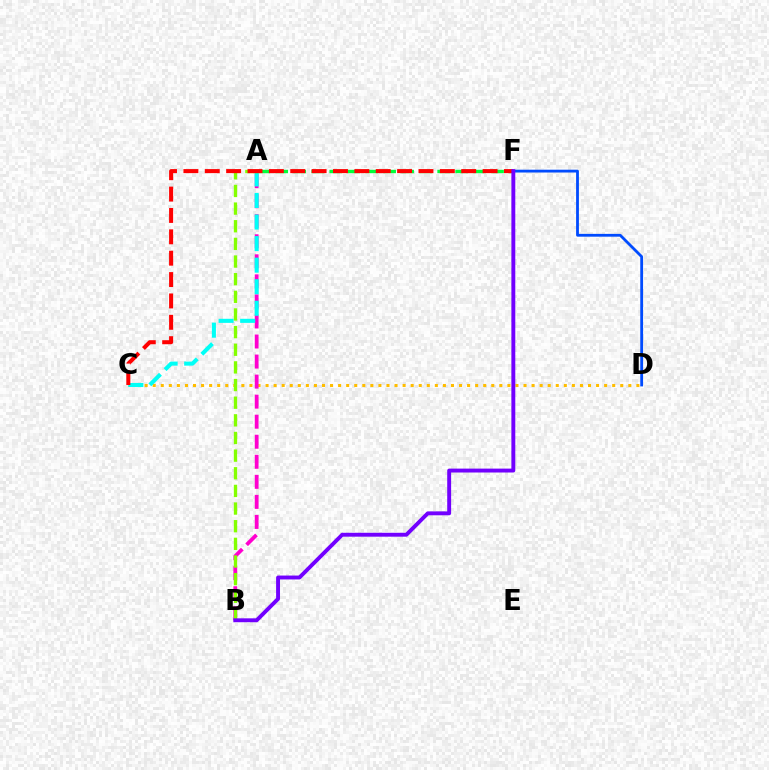{('D', 'F'): [{'color': '#004bff', 'line_style': 'solid', 'thickness': 2.02}], ('C', 'D'): [{'color': '#ffbd00', 'line_style': 'dotted', 'thickness': 2.19}], ('A', 'B'): [{'color': '#ff00cf', 'line_style': 'dashed', 'thickness': 2.72}, {'color': '#84ff00', 'line_style': 'dashed', 'thickness': 2.4}], ('A', 'C'): [{'color': '#00fff6', 'line_style': 'dashed', 'thickness': 2.93}], ('A', 'F'): [{'color': '#00ff39', 'line_style': 'dashed', 'thickness': 2.44}], ('C', 'F'): [{'color': '#ff0000', 'line_style': 'dashed', 'thickness': 2.9}], ('B', 'F'): [{'color': '#7200ff', 'line_style': 'solid', 'thickness': 2.81}]}